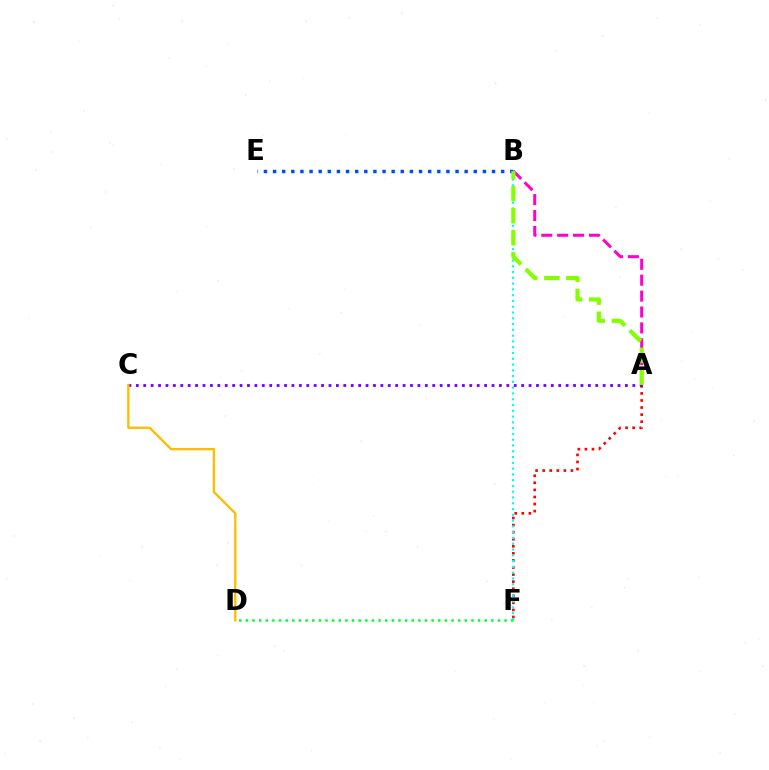{('A', 'B'): [{'color': '#ff00cf', 'line_style': 'dashed', 'thickness': 2.16}, {'color': '#84ff00', 'line_style': 'dashed', 'thickness': 3.0}], ('B', 'E'): [{'color': '#004bff', 'line_style': 'dotted', 'thickness': 2.48}], ('A', 'F'): [{'color': '#ff0000', 'line_style': 'dotted', 'thickness': 1.92}], ('B', 'F'): [{'color': '#00fff6', 'line_style': 'dotted', 'thickness': 1.57}], ('A', 'C'): [{'color': '#7200ff', 'line_style': 'dotted', 'thickness': 2.01}], ('C', 'D'): [{'color': '#ffbd00', 'line_style': 'solid', 'thickness': 1.69}], ('D', 'F'): [{'color': '#00ff39', 'line_style': 'dotted', 'thickness': 1.8}]}